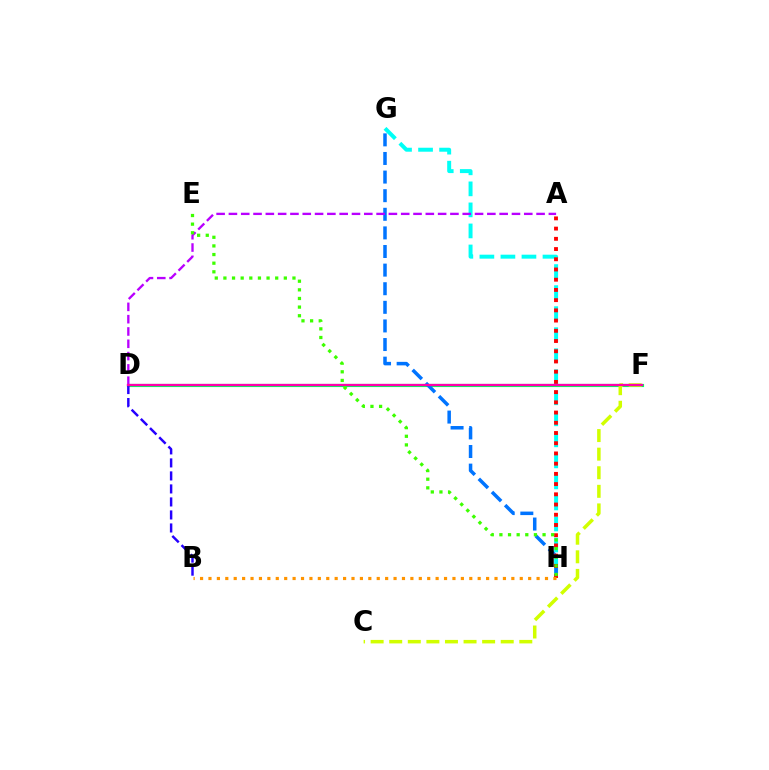{('D', 'F'): [{'color': '#00ff5c', 'line_style': 'solid', 'thickness': 2.26}, {'color': '#ff00ac', 'line_style': 'solid', 'thickness': 1.63}], ('C', 'F'): [{'color': '#d1ff00', 'line_style': 'dashed', 'thickness': 2.52}], ('G', 'H'): [{'color': '#00fff6', 'line_style': 'dashed', 'thickness': 2.86}, {'color': '#0074ff', 'line_style': 'dashed', 'thickness': 2.53}], ('B', 'D'): [{'color': '#2500ff', 'line_style': 'dashed', 'thickness': 1.77}], ('A', 'H'): [{'color': '#ff0000', 'line_style': 'dotted', 'thickness': 2.78}], ('B', 'H'): [{'color': '#ff9400', 'line_style': 'dotted', 'thickness': 2.29}], ('A', 'D'): [{'color': '#b900ff', 'line_style': 'dashed', 'thickness': 1.67}], ('E', 'H'): [{'color': '#3dff00', 'line_style': 'dotted', 'thickness': 2.35}]}